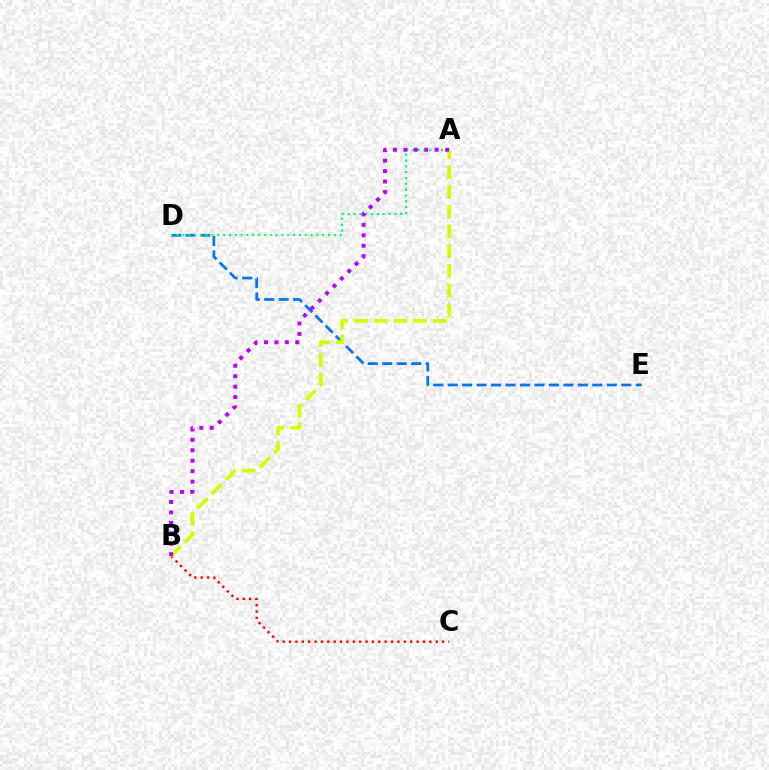{('D', 'E'): [{'color': '#0074ff', 'line_style': 'dashed', 'thickness': 1.97}], ('A', 'D'): [{'color': '#00ff5c', 'line_style': 'dotted', 'thickness': 1.58}], ('B', 'C'): [{'color': '#ff0000', 'line_style': 'dotted', 'thickness': 1.73}], ('A', 'B'): [{'color': '#d1ff00', 'line_style': 'dashed', 'thickness': 2.68}, {'color': '#b900ff', 'line_style': 'dotted', 'thickness': 2.84}]}